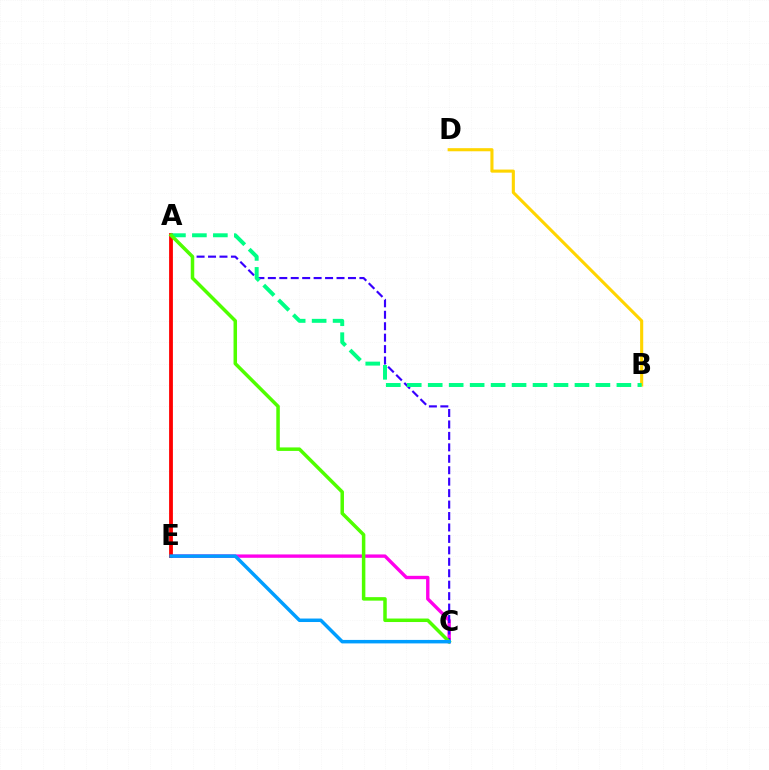{('C', 'E'): [{'color': '#ff00ed', 'line_style': 'solid', 'thickness': 2.42}, {'color': '#009eff', 'line_style': 'solid', 'thickness': 2.51}], ('A', 'E'): [{'color': '#ff0000', 'line_style': 'solid', 'thickness': 2.73}], ('A', 'C'): [{'color': '#3700ff', 'line_style': 'dashed', 'thickness': 1.55}, {'color': '#4fff00', 'line_style': 'solid', 'thickness': 2.52}], ('B', 'D'): [{'color': '#ffd500', 'line_style': 'solid', 'thickness': 2.23}], ('A', 'B'): [{'color': '#00ff86', 'line_style': 'dashed', 'thickness': 2.85}]}